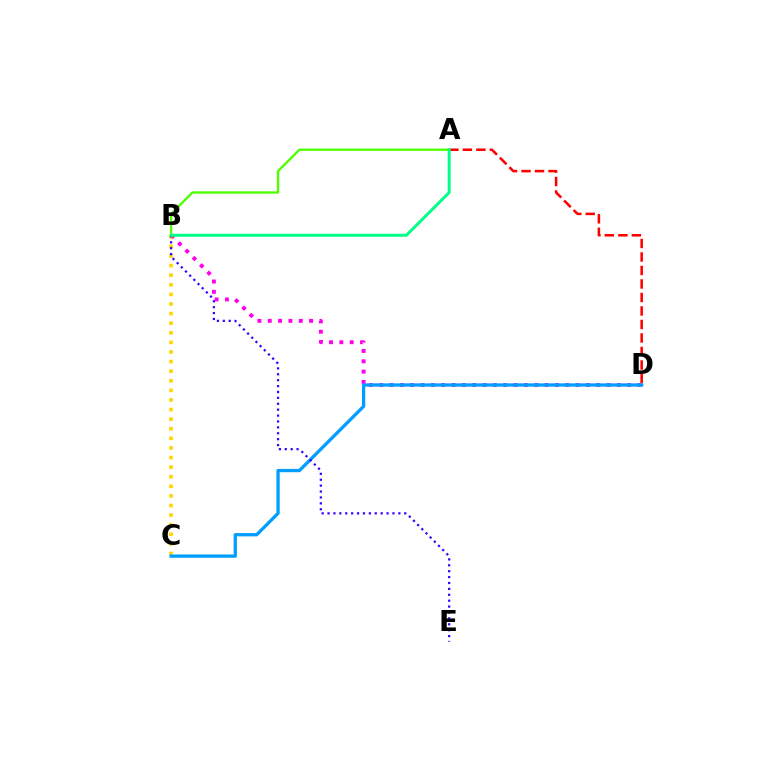{('A', 'D'): [{'color': '#ff0000', 'line_style': 'dashed', 'thickness': 1.83}], ('B', 'D'): [{'color': '#ff00ed', 'line_style': 'dotted', 'thickness': 2.81}], ('A', 'B'): [{'color': '#4fff00', 'line_style': 'solid', 'thickness': 1.68}, {'color': '#00ff86', 'line_style': 'solid', 'thickness': 2.13}], ('B', 'C'): [{'color': '#ffd500', 'line_style': 'dotted', 'thickness': 2.61}], ('C', 'D'): [{'color': '#009eff', 'line_style': 'solid', 'thickness': 2.36}], ('B', 'E'): [{'color': '#3700ff', 'line_style': 'dotted', 'thickness': 1.6}]}